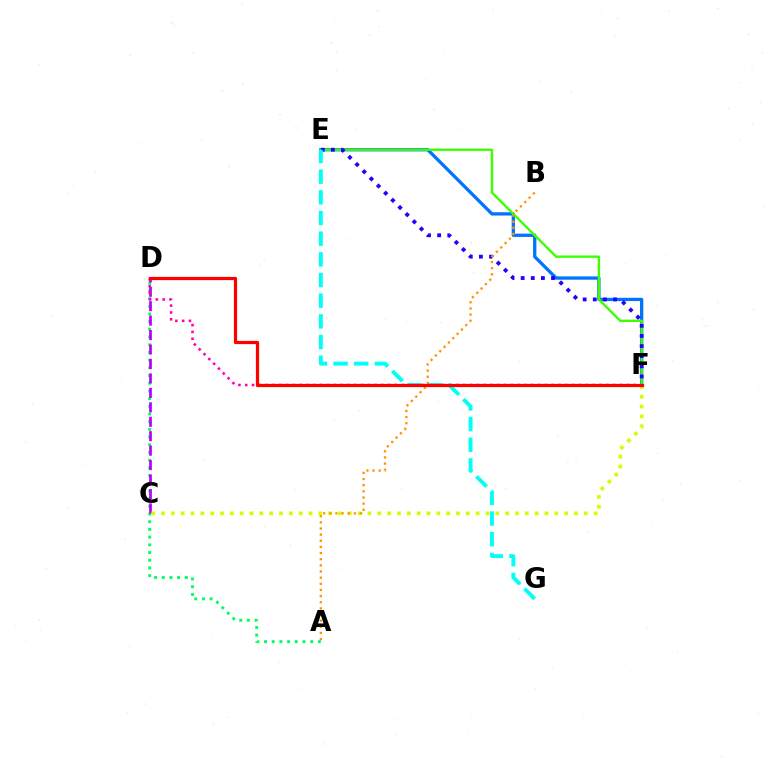{('A', 'D'): [{'color': '#00ff5c', 'line_style': 'dotted', 'thickness': 2.09}], ('C', 'D'): [{'color': '#b900ff', 'line_style': 'dashed', 'thickness': 1.96}], ('C', 'F'): [{'color': '#d1ff00', 'line_style': 'dotted', 'thickness': 2.67}], ('D', 'F'): [{'color': '#ff00ac', 'line_style': 'dotted', 'thickness': 1.85}, {'color': '#ff0000', 'line_style': 'solid', 'thickness': 2.32}], ('E', 'F'): [{'color': '#0074ff', 'line_style': 'solid', 'thickness': 2.38}, {'color': '#3dff00', 'line_style': 'solid', 'thickness': 1.71}, {'color': '#2500ff', 'line_style': 'dotted', 'thickness': 2.75}], ('E', 'G'): [{'color': '#00fff6', 'line_style': 'dashed', 'thickness': 2.81}], ('A', 'B'): [{'color': '#ff9400', 'line_style': 'dotted', 'thickness': 1.67}]}